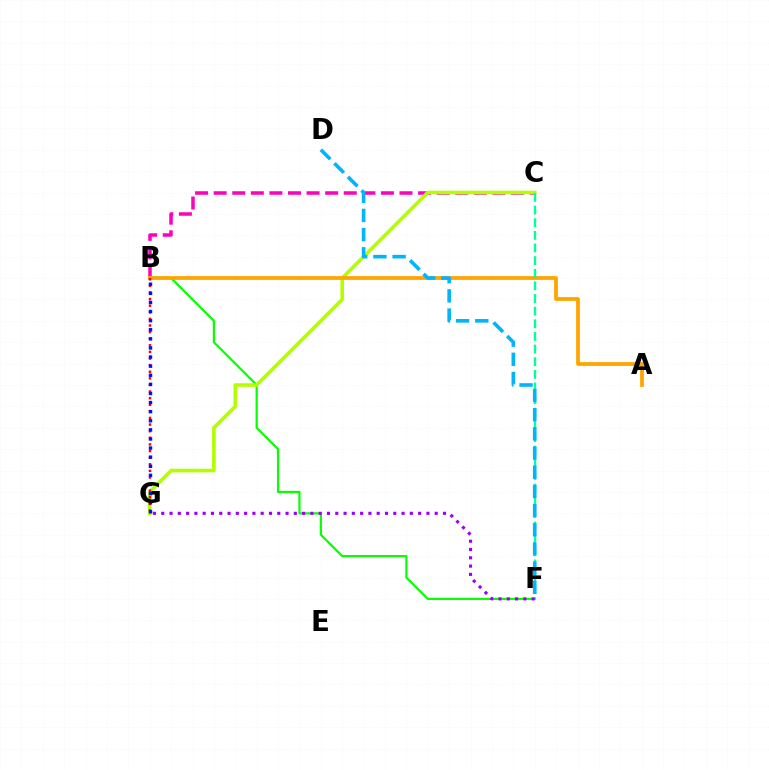{('B', 'F'): [{'color': '#08ff00', 'line_style': 'solid', 'thickness': 1.58}], ('B', 'C'): [{'color': '#ff00bd', 'line_style': 'dashed', 'thickness': 2.52}], ('C', 'G'): [{'color': '#b3ff00', 'line_style': 'solid', 'thickness': 2.6}], ('A', 'B'): [{'color': '#ffa500', 'line_style': 'solid', 'thickness': 2.72}], ('C', 'F'): [{'color': '#00ff9d', 'line_style': 'dashed', 'thickness': 1.72}], ('F', 'G'): [{'color': '#9b00ff', 'line_style': 'dotted', 'thickness': 2.25}], ('D', 'F'): [{'color': '#00b5ff', 'line_style': 'dashed', 'thickness': 2.61}], ('B', 'G'): [{'color': '#ff0000', 'line_style': 'dotted', 'thickness': 1.8}, {'color': '#0010ff', 'line_style': 'dotted', 'thickness': 2.47}]}